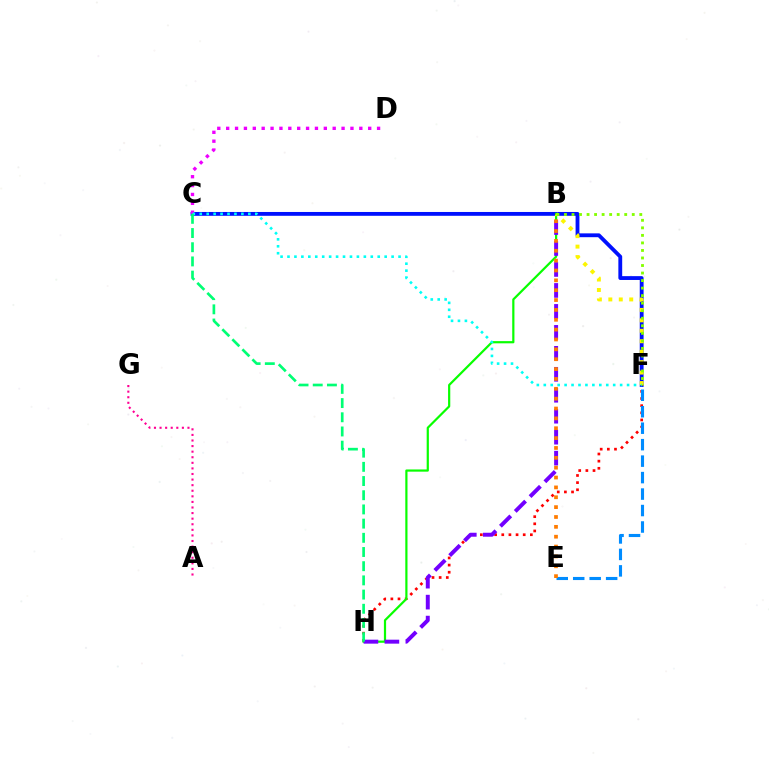{('C', 'F'): [{'color': '#0010ff', 'line_style': 'solid', 'thickness': 2.76}, {'color': '#00fff6', 'line_style': 'dotted', 'thickness': 1.89}], ('F', 'H'): [{'color': '#ff0000', 'line_style': 'dotted', 'thickness': 1.94}], ('B', 'H'): [{'color': '#08ff00', 'line_style': 'solid', 'thickness': 1.59}, {'color': '#7200ff', 'line_style': 'dashed', 'thickness': 2.85}], ('B', 'F'): [{'color': '#fcf500', 'line_style': 'dotted', 'thickness': 2.84}, {'color': '#84ff00', 'line_style': 'dotted', 'thickness': 2.05}], ('C', 'D'): [{'color': '#ee00ff', 'line_style': 'dotted', 'thickness': 2.41}], ('E', 'F'): [{'color': '#008cff', 'line_style': 'dashed', 'thickness': 2.24}], ('B', 'E'): [{'color': '#ff7c00', 'line_style': 'dotted', 'thickness': 2.68}], ('A', 'G'): [{'color': '#ff0094', 'line_style': 'dotted', 'thickness': 1.52}], ('C', 'H'): [{'color': '#00ff74', 'line_style': 'dashed', 'thickness': 1.93}]}